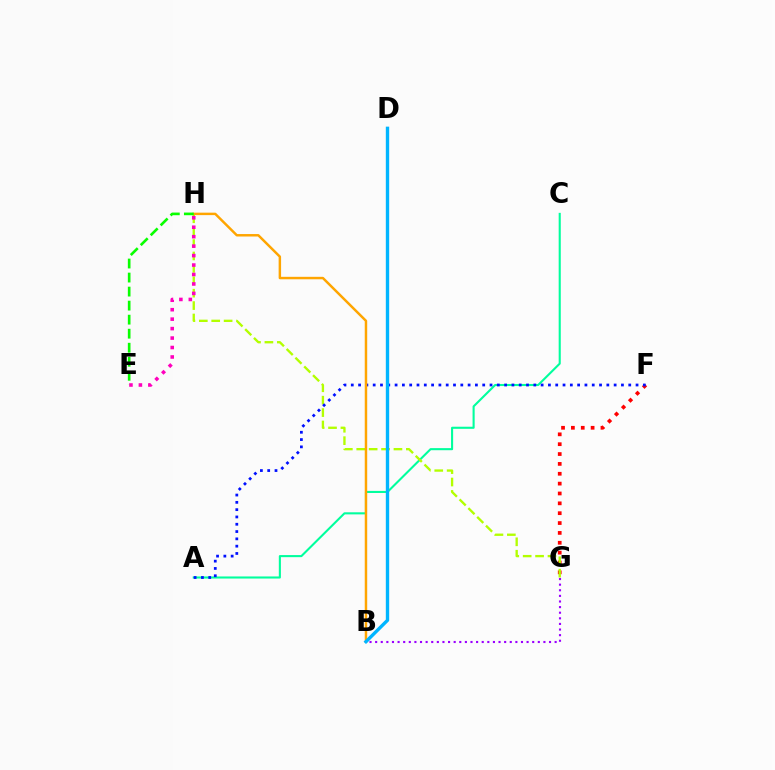{('A', 'C'): [{'color': '#00ff9d', 'line_style': 'solid', 'thickness': 1.51}], ('F', 'G'): [{'color': '#ff0000', 'line_style': 'dotted', 'thickness': 2.68}], ('B', 'G'): [{'color': '#9b00ff', 'line_style': 'dotted', 'thickness': 1.52}], ('G', 'H'): [{'color': '#b3ff00', 'line_style': 'dashed', 'thickness': 1.68}], ('A', 'F'): [{'color': '#0010ff', 'line_style': 'dotted', 'thickness': 1.98}], ('B', 'H'): [{'color': '#ffa500', 'line_style': 'solid', 'thickness': 1.77}], ('E', 'H'): [{'color': '#ff00bd', 'line_style': 'dotted', 'thickness': 2.57}, {'color': '#08ff00', 'line_style': 'dashed', 'thickness': 1.91}], ('B', 'D'): [{'color': '#00b5ff', 'line_style': 'solid', 'thickness': 2.42}]}